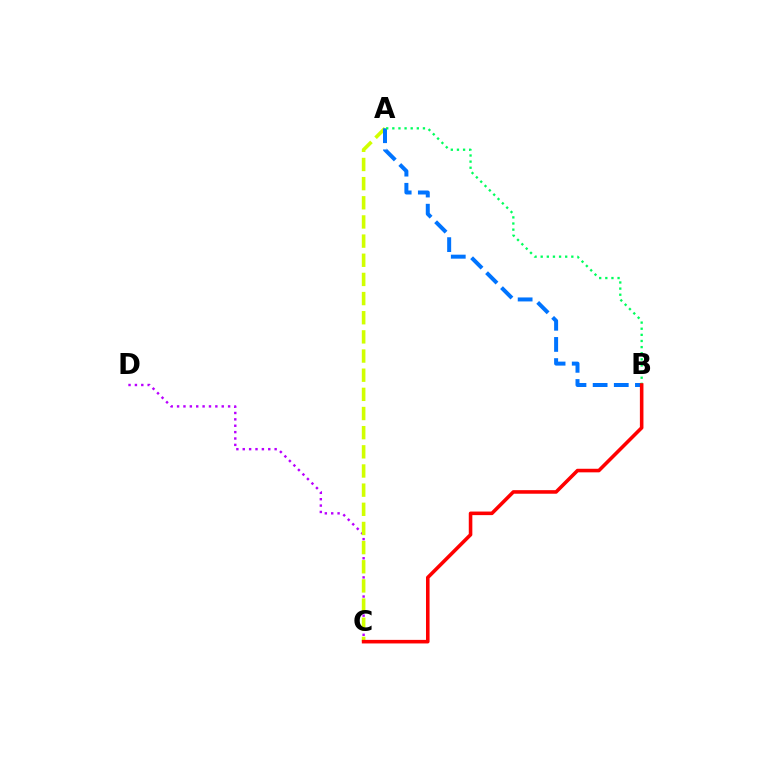{('C', 'D'): [{'color': '#b900ff', 'line_style': 'dotted', 'thickness': 1.73}], ('A', 'C'): [{'color': '#d1ff00', 'line_style': 'dashed', 'thickness': 2.6}], ('A', 'B'): [{'color': '#0074ff', 'line_style': 'dashed', 'thickness': 2.87}, {'color': '#00ff5c', 'line_style': 'dotted', 'thickness': 1.66}], ('B', 'C'): [{'color': '#ff0000', 'line_style': 'solid', 'thickness': 2.57}]}